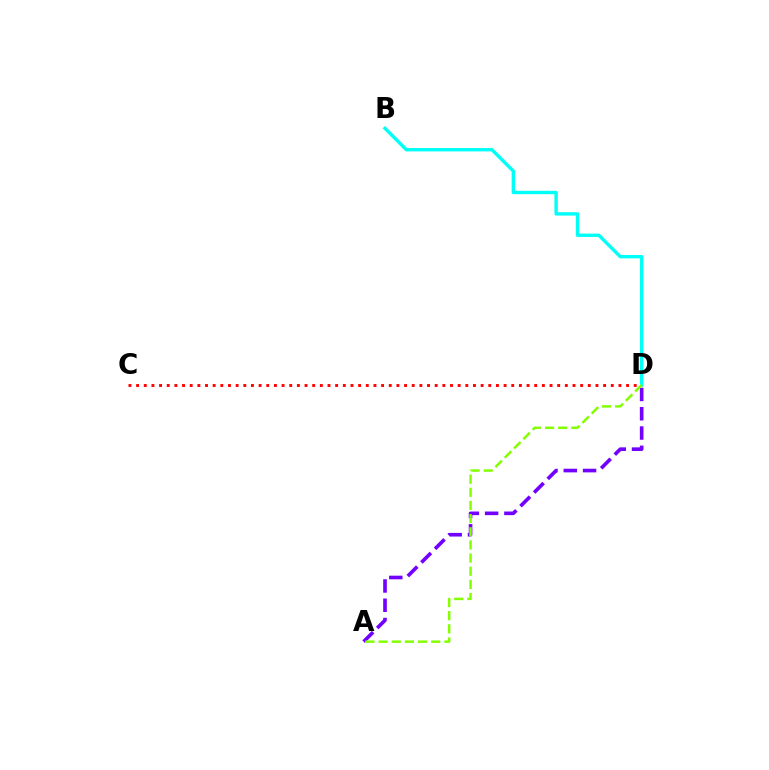{('C', 'D'): [{'color': '#ff0000', 'line_style': 'dotted', 'thickness': 2.08}], ('A', 'D'): [{'color': '#7200ff', 'line_style': 'dashed', 'thickness': 2.62}, {'color': '#84ff00', 'line_style': 'dashed', 'thickness': 1.79}], ('B', 'D'): [{'color': '#00fff6', 'line_style': 'solid', 'thickness': 2.44}]}